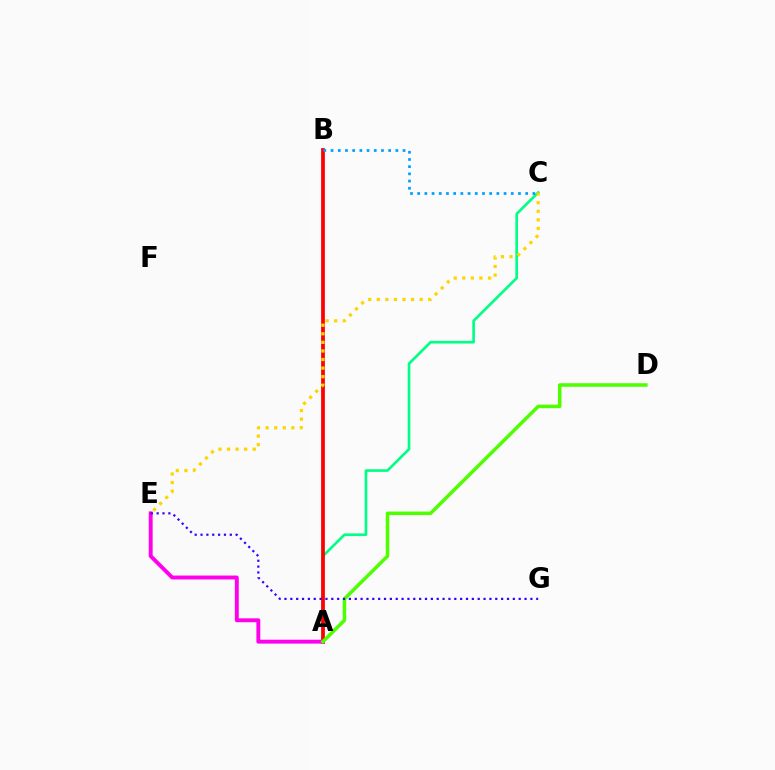{('A', 'C'): [{'color': '#00ff86', 'line_style': 'solid', 'thickness': 1.91}], ('A', 'B'): [{'color': '#ff0000', 'line_style': 'solid', 'thickness': 2.7}], ('C', 'E'): [{'color': '#ffd500', 'line_style': 'dotted', 'thickness': 2.33}], ('A', 'E'): [{'color': '#ff00ed', 'line_style': 'solid', 'thickness': 2.81}], ('A', 'D'): [{'color': '#4fff00', 'line_style': 'solid', 'thickness': 2.53}], ('E', 'G'): [{'color': '#3700ff', 'line_style': 'dotted', 'thickness': 1.59}], ('B', 'C'): [{'color': '#009eff', 'line_style': 'dotted', 'thickness': 1.96}]}